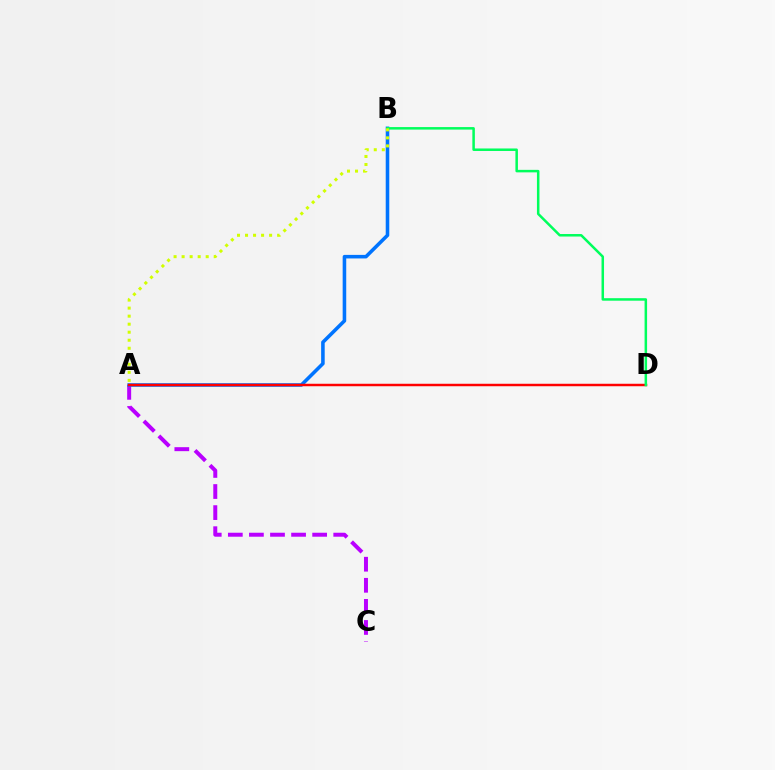{('A', 'C'): [{'color': '#b900ff', 'line_style': 'dashed', 'thickness': 2.86}], ('A', 'B'): [{'color': '#0074ff', 'line_style': 'solid', 'thickness': 2.56}, {'color': '#d1ff00', 'line_style': 'dotted', 'thickness': 2.18}], ('A', 'D'): [{'color': '#ff0000', 'line_style': 'solid', 'thickness': 1.78}], ('B', 'D'): [{'color': '#00ff5c', 'line_style': 'solid', 'thickness': 1.81}]}